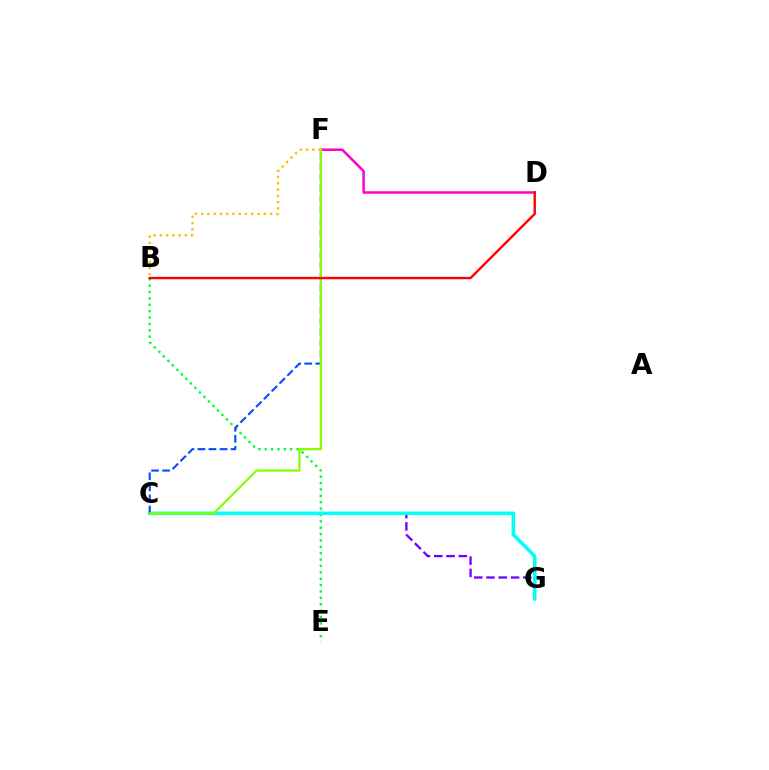{('C', 'G'): [{'color': '#7200ff', 'line_style': 'dashed', 'thickness': 1.67}, {'color': '#00fff6', 'line_style': 'solid', 'thickness': 2.57}], ('B', 'E'): [{'color': '#00ff39', 'line_style': 'dotted', 'thickness': 1.73}], ('C', 'F'): [{'color': '#004bff', 'line_style': 'dashed', 'thickness': 1.5}, {'color': '#84ff00', 'line_style': 'solid', 'thickness': 1.61}], ('D', 'F'): [{'color': '#ff00cf', 'line_style': 'solid', 'thickness': 1.81}], ('B', 'F'): [{'color': '#ffbd00', 'line_style': 'dotted', 'thickness': 1.7}], ('B', 'D'): [{'color': '#ff0000', 'line_style': 'solid', 'thickness': 1.72}]}